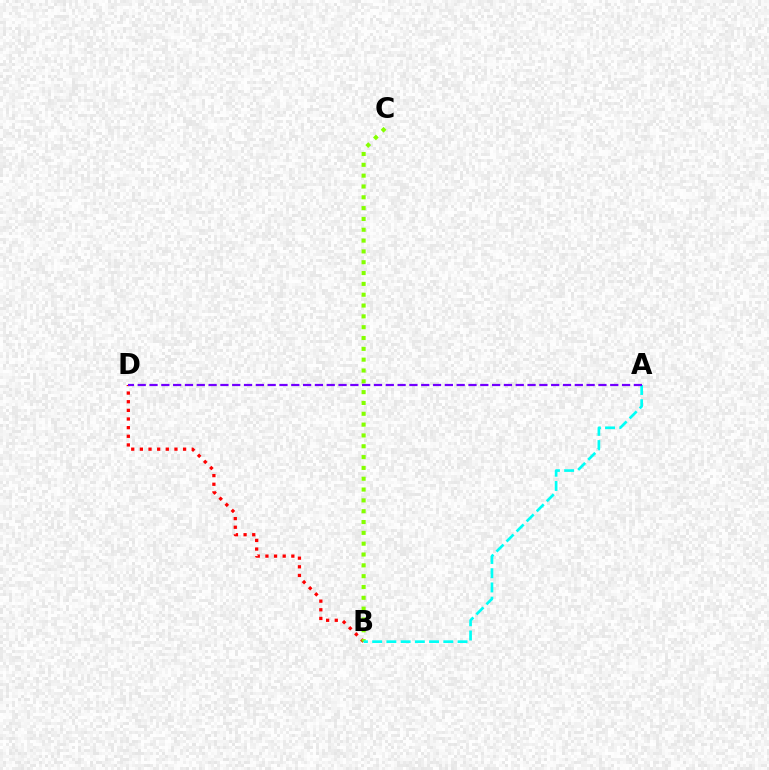{('B', 'D'): [{'color': '#ff0000', 'line_style': 'dotted', 'thickness': 2.35}], ('B', 'C'): [{'color': '#84ff00', 'line_style': 'dotted', 'thickness': 2.94}], ('A', 'B'): [{'color': '#00fff6', 'line_style': 'dashed', 'thickness': 1.93}], ('A', 'D'): [{'color': '#7200ff', 'line_style': 'dashed', 'thickness': 1.6}]}